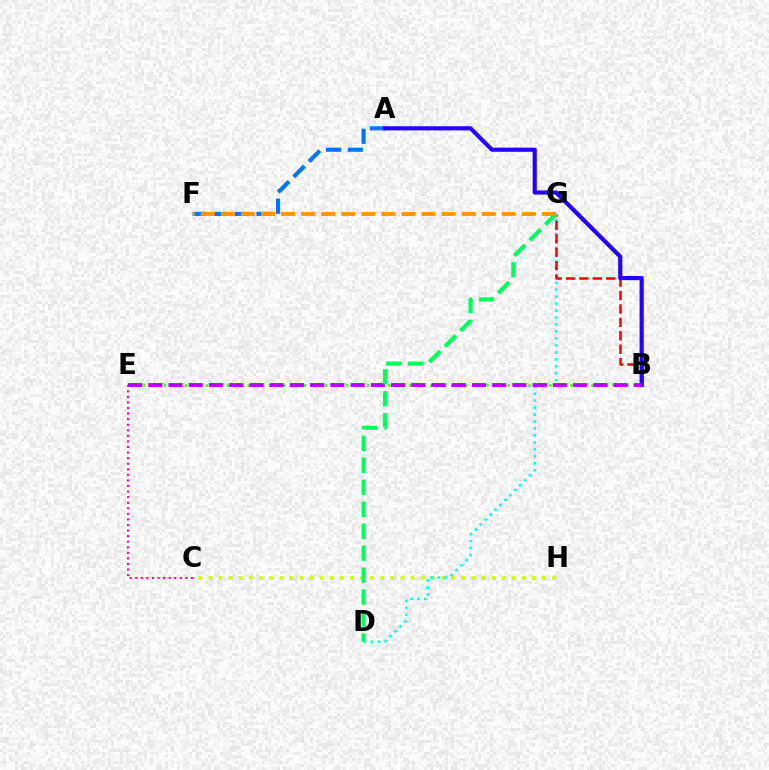{('B', 'E'): [{'color': '#3dff00', 'line_style': 'dotted', 'thickness': 1.91}, {'color': '#b900ff', 'line_style': 'dashed', 'thickness': 2.75}], ('C', 'E'): [{'color': '#ff00ac', 'line_style': 'dotted', 'thickness': 1.51}], ('C', 'H'): [{'color': '#d1ff00', 'line_style': 'dotted', 'thickness': 2.75}], ('D', 'G'): [{'color': '#00fff6', 'line_style': 'dotted', 'thickness': 1.89}, {'color': '#00ff5c', 'line_style': 'dashed', 'thickness': 2.99}], ('B', 'G'): [{'color': '#ff0000', 'line_style': 'dashed', 'thickness': 1.82}], ('A', 'F'): [{'color': '#0074ff', 'line_style': 'dashed', 'thickness': 2.95}], ('A', 'B'): [{'color': '#2500ff', 'line_style': 'solid', 'thickness': 2.99}], ('F', 'G'): [{'color': '#ff9400', 'line_style': 'dashed', 'thickness': 2.73}]}